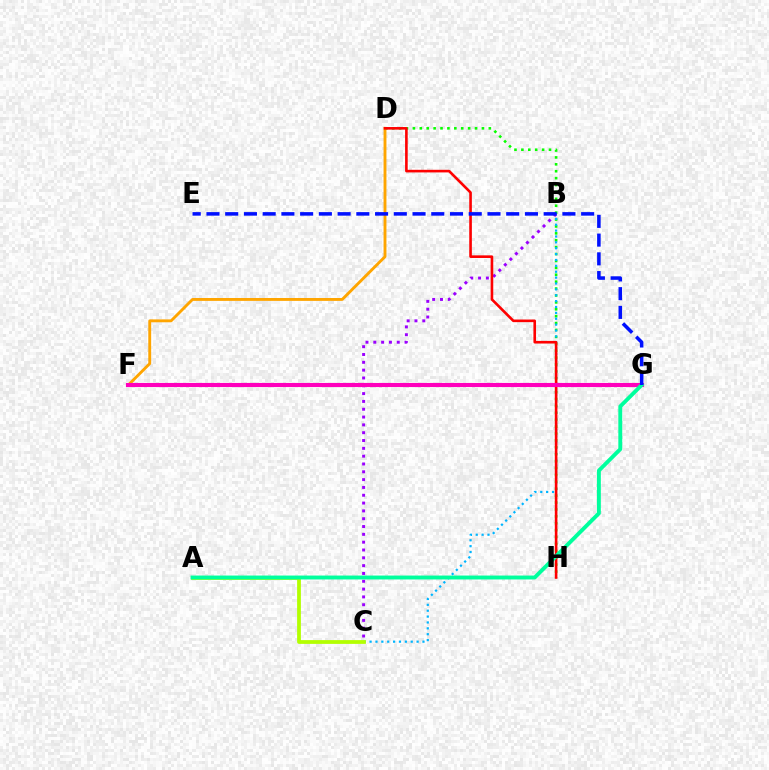{('D', 'H'): [{'color': '#08ff00', 'line_style': 'dotted', 'thickness': 1.88}, {'color': '#ff0000', 'line_style': 'solid', 'thickness': 1.88}], ('B', 'C'): [{'color': '#00b5ff', 'line_style': 'dotted', 'thickness': 1.6}, {'color': '#9b00ff', 'line_style': 'dotted', 'thickness': 2.12}], ('D', 'F'): [{'color': '#ffa500', 'line_style': 'solid', 'thickness': 2.07}], ('F', 'G'): [{'color': '#ff00bd', 'line_style': 'solid', 'thickness': 2.95}], ('A', 'C'): [{'color': '#b3ff00', 'line_style': 'solid', 'thickness': 2.72}], ('A', 'G'): [{'color': '#00ff9d', 'line_style': 'solid', 'thickness': 2.81}], ('E', 'G'): [{'color': '#0010ff', 'line_style': 'dashed', 'thickness': 2.54}]}